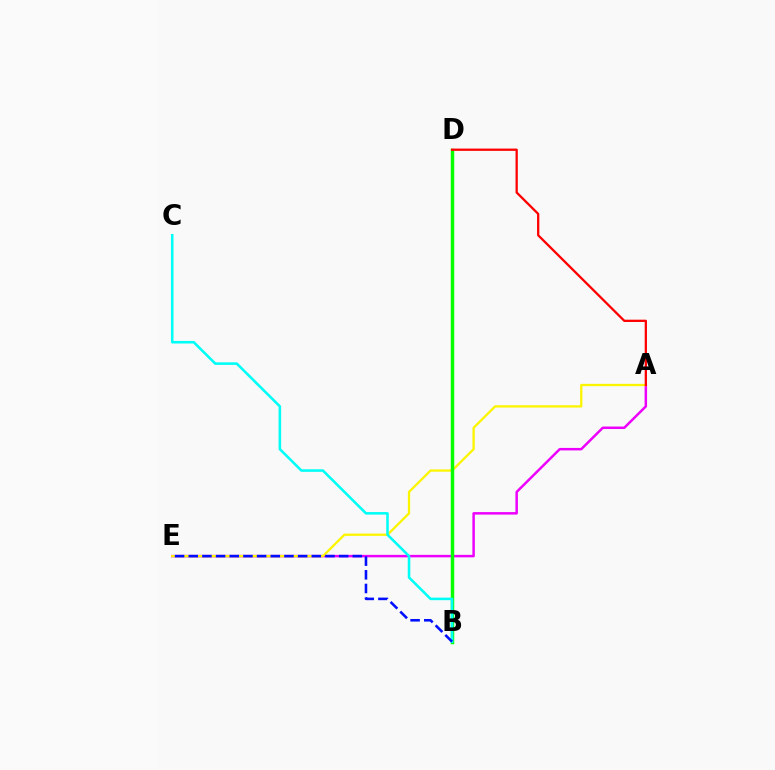{('A', 'E'): [{'color': '#ee00ff', 'line_style': 'solid', 'thickness': 1.79}, {'color': '#fcf500', 'line_style': 'solid', 'thickness': 1.65}], ('B', 'D'): [{'color': '#08ff00', 'line_style': 'solid', 'thickness': 2.5}], ('A', 'D'): [{'color': '#ff0000', 'line_style': 'solid', 'thickness': 1.65}], ('B', 'C'): [{'color': '#00fff6', 'line_style': 'solid', 'thickness': 1.85}], ('B', 'E'): [{'color': '#0010ff', 'line_style': 'dashed', 'thickness': 1.86}]}